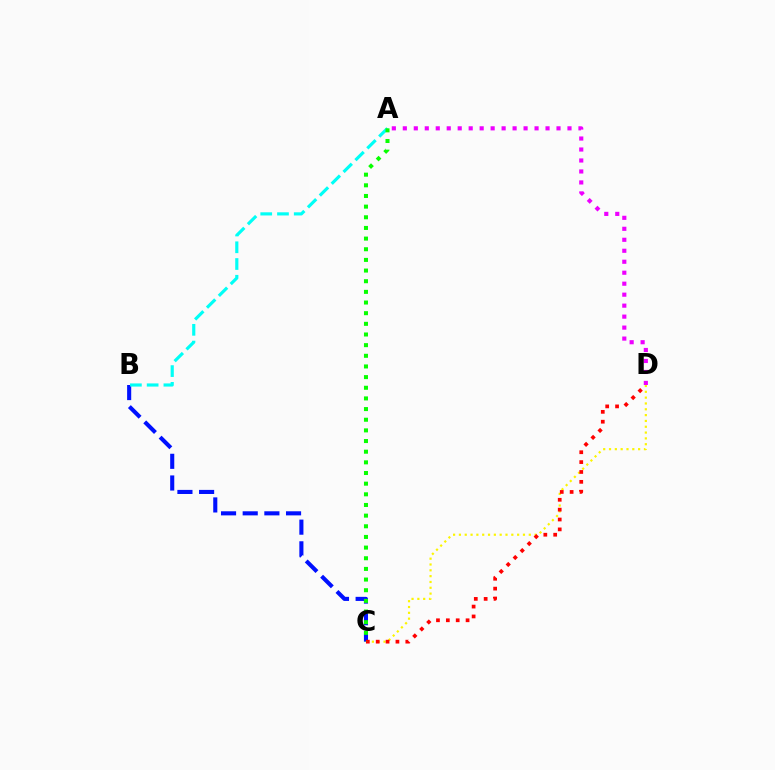{('B', 'C'): [{'color': '#0010ff', 'line_style': 'dashed', 'thickness': 2.94}], ('A', 'B'): [{'color': '#00fff6', 'line_style': 'dashed', 'thickness': 2.27}], ('C', 'D'): [{'color': '#fcf500', 'line_style': 'dotted', 'thickness': 1.58}, {'color': '#ff0000', 'line_style': 'dotted', 'thickness': 2.68}], ('A', 'D'): [{'color': '#ee00ff', 'line_style': 'dotted', 'thickness': 2.98}], ('A', 'C'): [{'color': '#08ff00', 'line_style': 'dotted', 'thickness': 2.9}]}